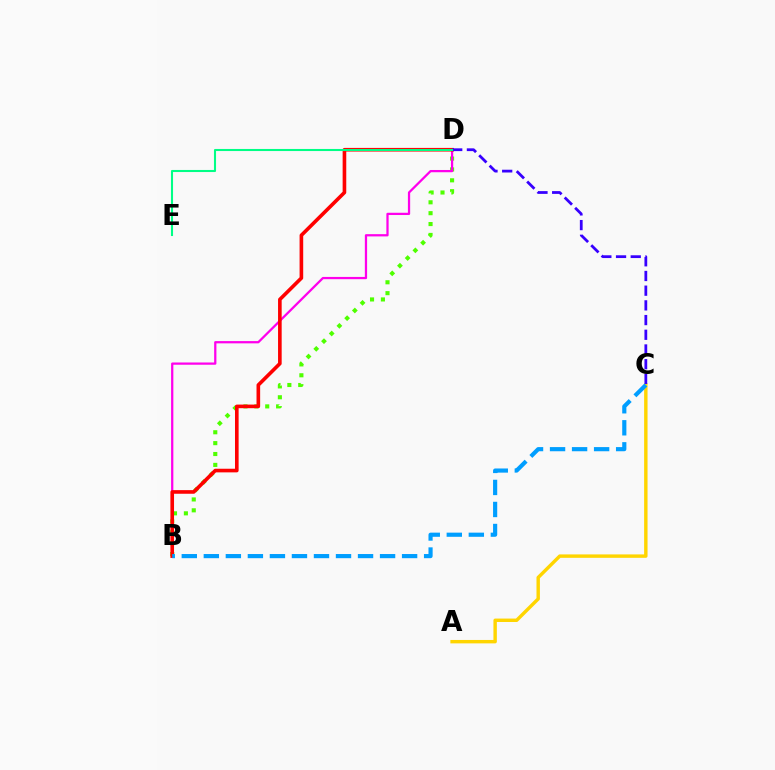{('B', 'D'): [{'color': '#4fff00', 'line_style': 'dotted', 'thickness': 2.96}, {'color': '#ff00ed', 'line_style': 'solid', 'thickness': 1.62}, {'color': '#ff0000', 'line_style': 'solid', 'thickness': 2.61}], ('A', 'C'): [{'color': '#ffd500', 'line_style': 'solid', 'thickness': 2.46}], ('C', 'D'): [{'color': '#3700ff', 'line_style': 'dashed', 'thickness': 2.0}], ('D', 'E'): [{'color': '#00ff86', 'line_style': 'solid', 'thickness': 1.5}], ('B', 'C'): [{'color': '#009eff', 'line_style': 'dashed', 'thickness': 2.99}]}